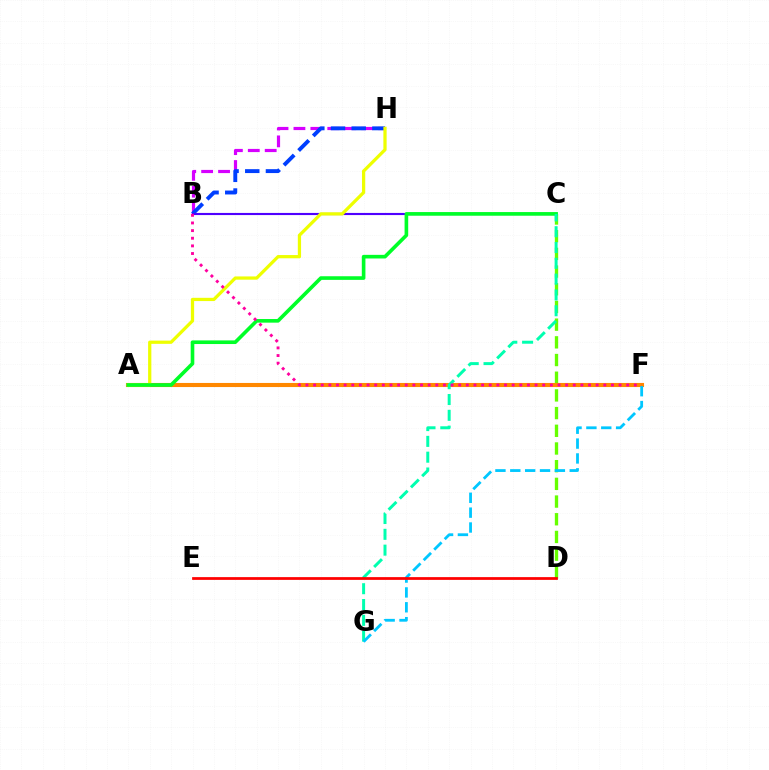{('B', 'H'): [{'color': '#d600ff', 'line_style': 'dashed', 'thickness': 2.3}, {'color': '#003fff', 'line_style': 'dashed', 'thickness': 2.81}], ('C', 'D'): [{'color': '#66ff00', 'line_style': 'dashed', 'thickness': 2.4}], ('A', 'F'): [{'color': '#ff8800', 'line_style': 'solid', 'thickness': 2.95}], ('B', 'C'): [{'color': '#4f00ff', 'line_style': 'solid', 'thickness': 1.54}], ('A', 'H'): [{'color': '#eeff00', 'line_style': 'solid', 'thickness': 2.34}], ('A', 'C'): [{'color': '#00ff27', 'line_style': 'solid', 'thickness': 2.61}], ('C', 'G'): [{'color': '#00ffaf', 'line_style': 'dashed', 'thickness': 2.15}], ('F', 'G'): [{'color': '#00c7ff', 'line_style': 'dashed', 'thickness': 2.02}], ('B', 'F'): [{'color': '#ff00a0', 'line_style': 'dotted', 'thickness': 2.07}], ('D', 'E'): [{'color': '#ff0000', 'line_style': 'solid', 'thickness': 1.98}]}